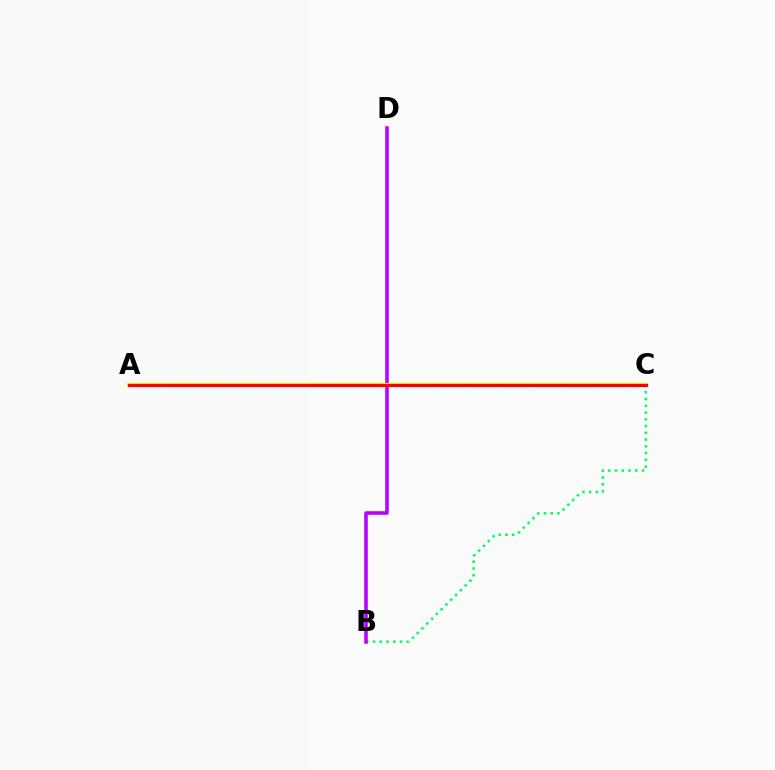{('B', 'C'): [{'color': '#00ff5c', 'line_style': 'dotted', 'thickness': 1.84}], ('B', 'D'): [{'color': '#b900ff', 'line_style': 'solid', 'thickness': 2.55}], ('A', 'C'): [{'color': '#0074ff', 'line_style': 'dotted', 'thickness': 2.91}, {'color': '#d1ff00', 'line_style': 'solid', 'thickness': 2.94}, {'color': '#ff0000', 'line_style': 'solid', 'thickness': 2.28}]}